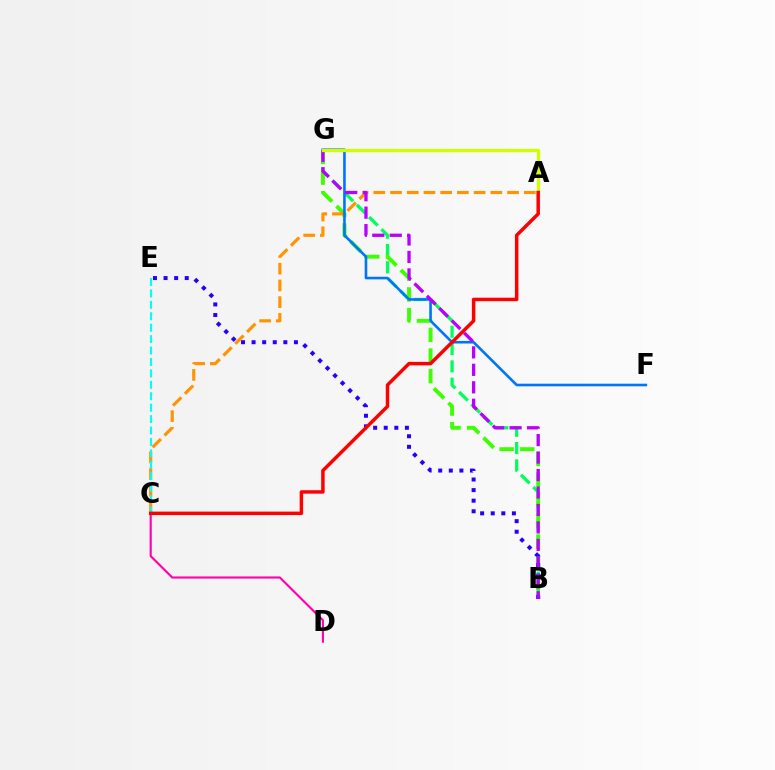{('B', 'G'): [{'color': '#00ff5c', 'line_style': 'dashed', 'thickness': 2.35}, {'color': '#3dff00', 'line_style': 'dashed', 'thickness': 2.81}, {'color': '#b900ff', 'line_style': 'dashed', 'thickness': 2.37}], ('A', 'C'): [{'color': '#ff9400', 'line_style': 'dashed', 'thickness': 2.27}, {'color': '#ff0000', 'line_style': 'solid', 'thickness': 2.5}], ('B', 'E'): [{'color': '#2500ff', 'line_style': 'dotted', 'thickness': 2.88}], ('F', 'G'): [{'color': '#0074ff', 'line_style': 'solid', 'thickness': 1.88}], ('C', 'D'): [{'color': '#ff00ac', 'line_style': 'solid', 'thickness': 1.53}], ('C', 'E'): [{'color': '#00fff6', 'line_style': 'dashed', 'thickness': 1.55}], ('A', 'G'): [{'color': '#d1ff00', 'line_style': 'solid', 'thickness': 2.37}]}